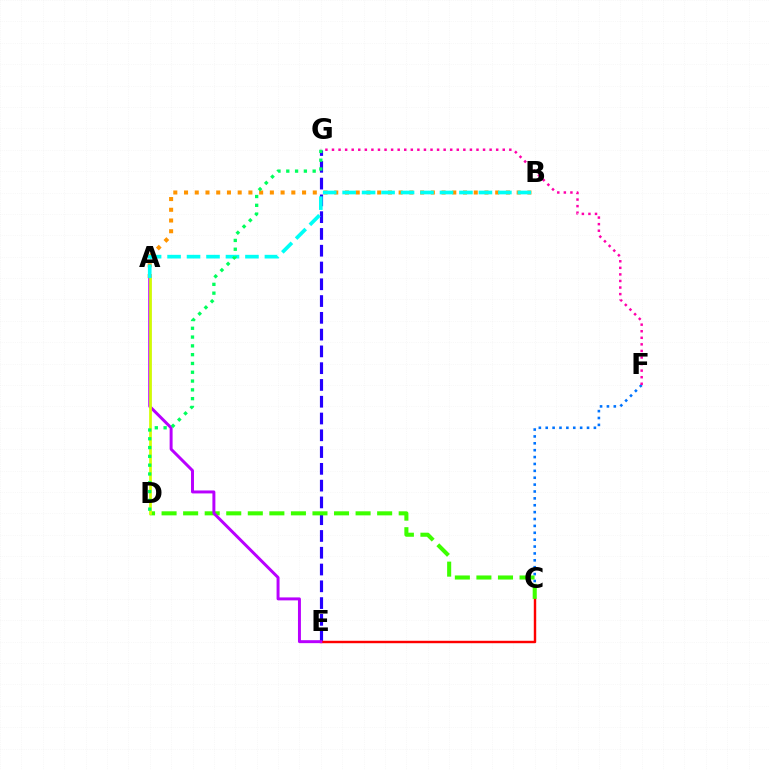{('C', 'F'): [{'color': '#0074ff', 'line_style': 'dotted', 'thickness': 1.87}], ('A', 'B'): [{'color': '#ff9400', 'line_style': 'dotted', 'thickness': 2.92}, {'color': '#00fff6', 'line_style': 'dashed', 'thickness': 2.65}], ('E', 'G'): [{'color': '#2500ff', 'line_style': 'dashed', 'thickness': 2.28}], ('C', 'E'): [{'color': '#ff0000', 'line_style': 'solid', 'thickness': 1.75}], ('C', 'D'): [{'color': '#3dff00', 'line_style': 'dashed', 'thickness': 2.93}], ('F', 'G'): [{'color': '#ff00ac', 'line_style': 'dotted', 'thickness': 1.78}], ('A', 'E'): [{'color': '#b900ff', 'line_style': 'solid', 'thickness': 2.13}], ('A', 'D'): [{'color': '#d1ff00', 'line_style': 'solid', 'thickness': 1.96}], ('D', 'G'): [{'color': '#00ff5c', 'line_style': 'dotted', 'thickness': 2.39}]}